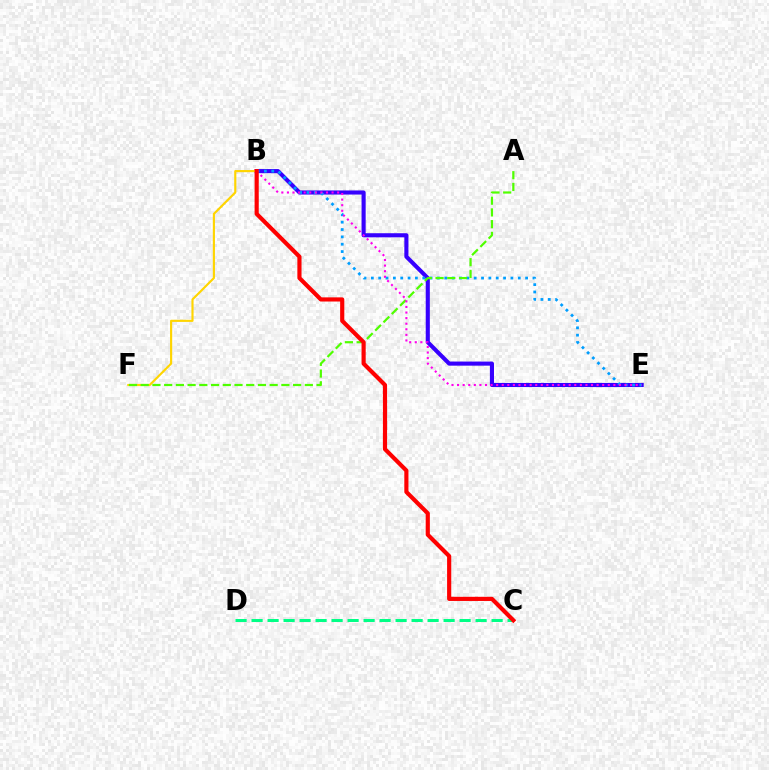{('B', 'E'): [{'color': '#3700ff', 'line_style': 'solid', 'thickness': 2.96}, {'color': '#009eff', 'line_style': 'dotted', 'thickness': 2.0}, {'color': '#ff00ed', 'line_style': 'dotted', 'thickness': 1.52}], ('B', 'F'): [{'color': '#ffd500', 'line_style': 'solid', 'thickness': 1.55}], ('C', 'D'): [{'color': '#00ff86', 'line_style': 'dashed', 'thickness': 2.17}], ('A', 'F'): [{'color': '#4fff00', 'line_style': 'dashed', 'thickness': 1.59}], ('B', 'C'): [{'color': '#ff0000', 'line_style': 'solid', 'thickness': 2.99}]}